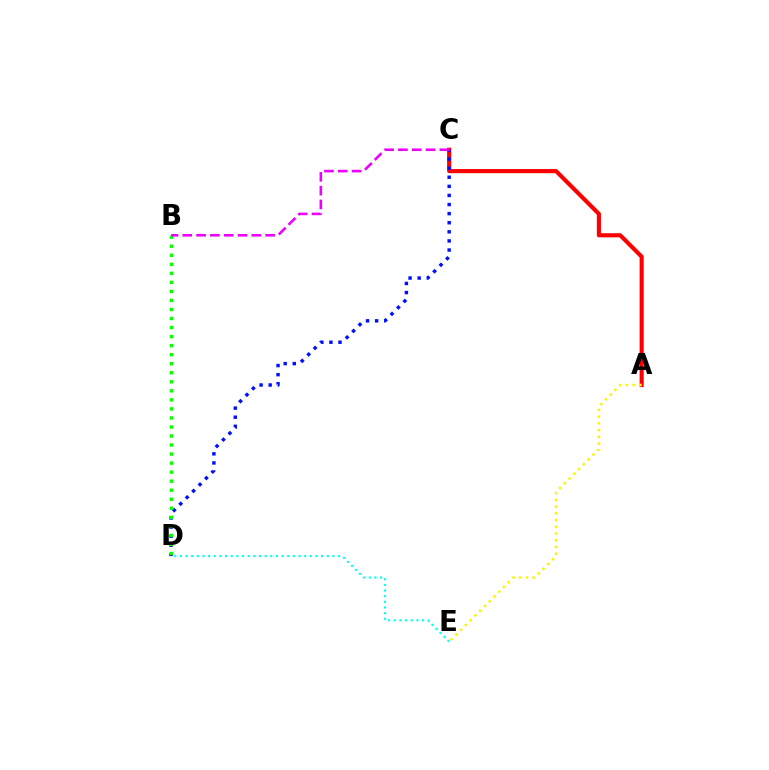{('A', 'C'): [{'color': '#ff0000', 'line_style': 'solid', 'thickness': 2.96}], ('C', 'D'): [{'color': '#0010ff', 'line_style': 'dotted', 'thickness': 2.47}], ('B', 'D'): [{'color': '#08ff00', 'line_style': 'dotted', 'thickness': 2.46}], ('A', 'E'): [{'color': '#fcf500', 'line_style': 'dotted', 'thickness': 1.83}], ('D', 'E'): [{'color': '#00fff6', 'line_style': 'dotted', 'thickness': 1.54}], ('B', 'C'): [{'color': '#ee00ff', 'line_style': 'dashed', 'thickness': 1.88}]}